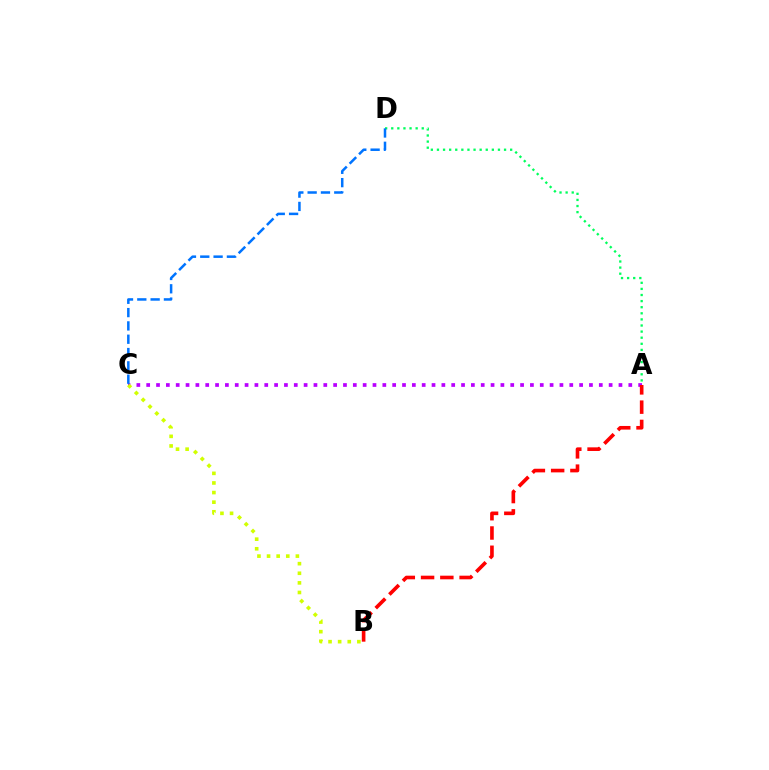{('A', 'C'): [{'color': '#b900ff', 'line_style': 'dotted', 'thickness': 2.67}], ('A', 'B'): [{'color': '#ff0000', 'line_style': 'dashed', 'thickness': 2.62}], ('A', 'D'): [{'color': '#00ff5c', 'line_style': 'dotted', 'thickness': 1.66}], ('C', 'D'): [{'color': '#0074ff', 'line_style': 'dashed', 'thickness': 1.81}], ('B', 'C'): [{'color': '#d1ff00', 'line_style': 'dotted', 'thickness': 2.61}]}